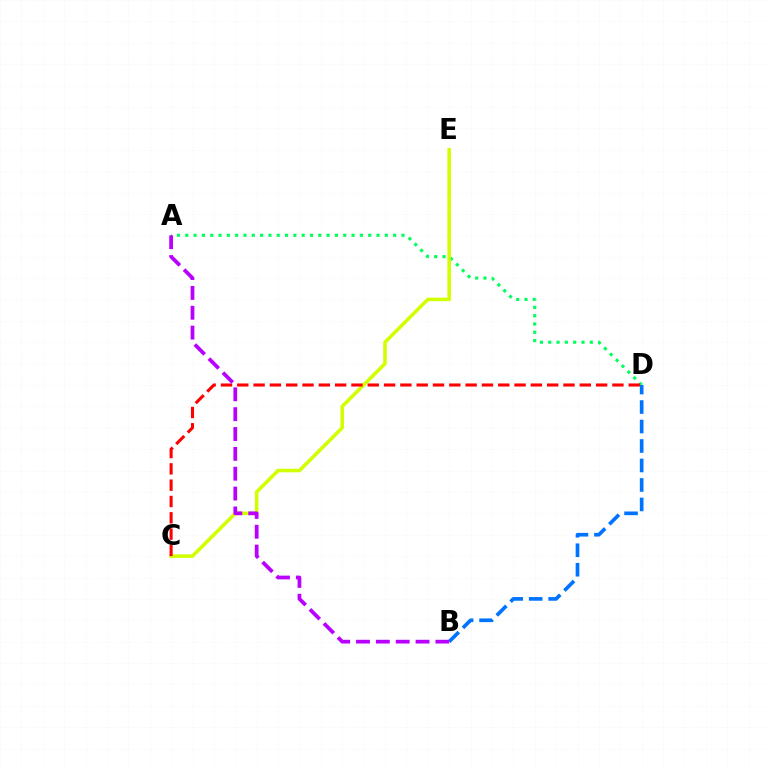{('A', 'D'): [{'color': '#00ff5c', 'line_style': 'dotted', 'thickness': 2.26}], ('C', 'E'): [{'color': '#d1ff00', 'line_style': 'solid', 'thickness': 2.56}], ('C', 'D'): [{'color': '#ff0000', 'line_style': 'dashed', 'thickness': 2.22}], ('B', 'D'): [{'color': '#0074ff', 'line_style': 'dashed', 'thickness': 2.65}], ('A', 'B'): [{'color': '#b900ff', 'line_style': 'dashed', 'thickness': 2.7}]}